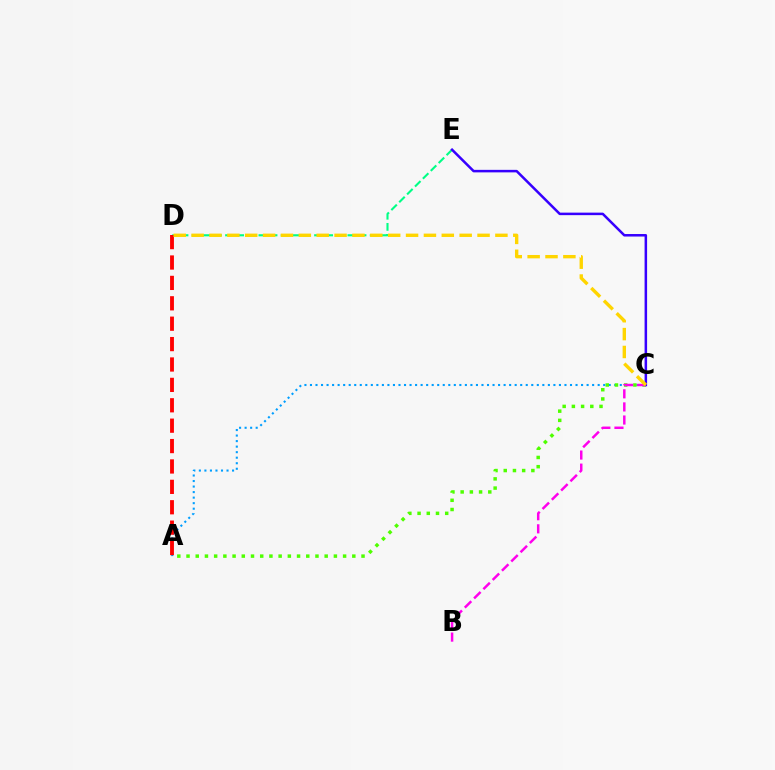{('D', 'E'): [{'color': '#00ff86', 'line_style': 'dashed', 'thickness': 1.51}], ('A', 'C'): [{'color': '#009eff', 'line_style': 'dotted', 'thickness': 1.5}, {'color': '#4fff00', 'line_style': 'dotted', 'thickness': 2.5}], ('A', 'D'): [{'color': '#ff0000', 'line_style': 'dashed', 'thickness': 2.77}], ('C', 'E'): [{'color': '#3700ff', 'line_style': 'solid', 'thickness': 1.81}], ('B', 'C'): [{'color': '#ff00ed', 'line_style': 'dashed', 'thickness': 1.78}], ('C', 'D'): [{'color': '#ffd500', 'line_style': 'dashed', 'thickness': 2.43}]}